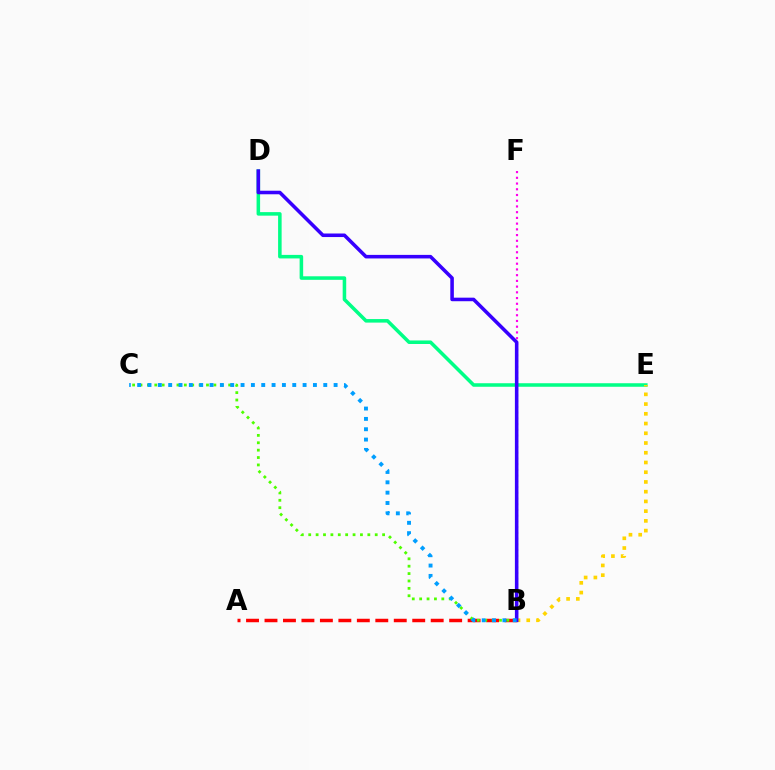{('B', 'F'): [{'color': '#ff00ed', 'line_style': 'dotted', 'thickness': 1.56}], ('D', 'E'): [{'color': '#00ff86', 'line_style': 'solid', 'thickness': 2.54}], ('B', 'E'): [{'color': '#ffd500', 'line_style': 'dotted', 'thickness': 2.64}], ('A', 'B'): [{'color': '#ff0000', 'line_style': 'dashed', 'thickness': 2.51}], ('B', 'C'): [{'color': '#4fff00', 'line_style': 'dotted', 'thickness': 2.01}, {'color': '#009eff', 'line_style': 'dotted', 'thickness': 2.81}], ('B', 'D'): [{'color': '#3700ff', 'line_style': 'solid', 'thickness': 2.56}]}